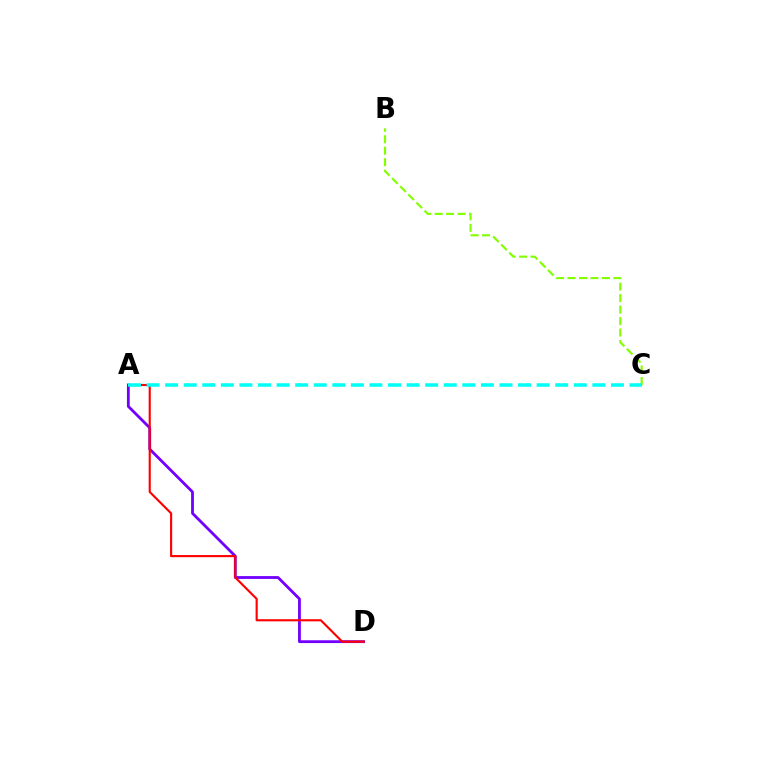{('A', 'D'): [{'color': '#7200ff', 'line_style': 'solid', 'thickness': 2.02}, {'color': '#ff0000', 'line_style': 'solid', 'thickness': 1.53}], ('B', 'C'): [{'color': '#84ff00', 'line_style': 'dashed', 'thickness': 1.56}], ('A', 'C'): [{'color': '#00fff6', 'line_style': 'dashed', 'thickness': 2.52}]}